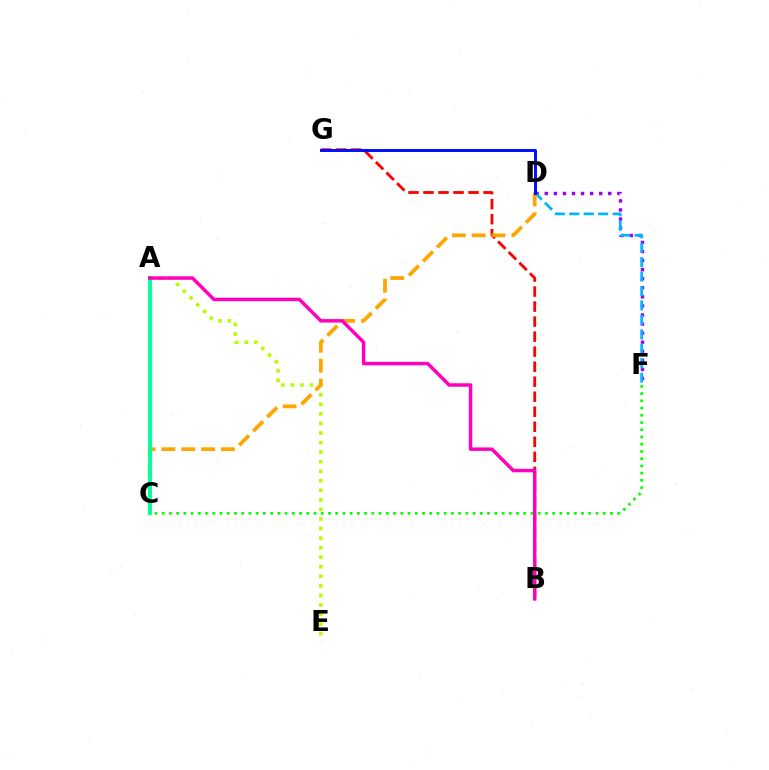{('D', 'F'): [{'color': '#9b00ff', 'line_style': 'dotted', 'thickness': 2.46}, {'color': '#00b5ff', 'line_style': 'dashed', 'thickness': 1.96}], ('B', 'G'): [{'color': '#ff0000', 'line_style': 'dashed', 'thickness': 2.04}], ('A', 'E'): [{'color': '#b3ff00', 'line_style': 'dotted', 'thickness': 2.6}], ('C', 'D'): [{'color': '#ffa500', 'line_style': 'dashed', 'thickness': 2.7}], ('D', 'G'): [{'color': '#0010ff', 'line_style': 'solid', 'thickness': 2.13}], ('A', 'C'): [{'color': '#00ff9d', 'line_style': 'solid', 'thickness': 2.8}], ('C', 'F'): [{'color': '#08ff00', 'line_style': 'dotted', 'thickness': 1.96}], ('A', 'B'): [{'color': '#ff00bd', 'line_style': 'solid', 'thickness': 2.5}]}